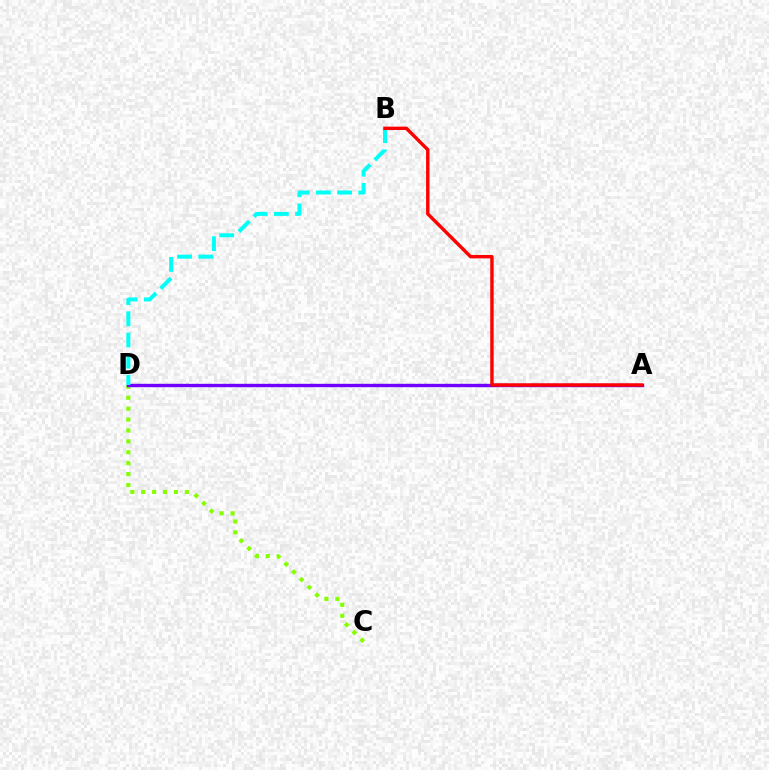{('C', 'D'): [{'color': '#84ff00', 'line_style': 'dotted', 'thickness': 2.96}], ('A', 'D'): [{'color': '#7200ff', 'line_style': 'solid', 'thickness': 2.43}], ('B', 'D'): [{'color': '#00fff6', 'line_style': 'dashed', 'thickness': 2.88}], ('A', 'B'): [{'color': '#ff0000', 'line_style': 'solid', 'thickness': 2.45}]}